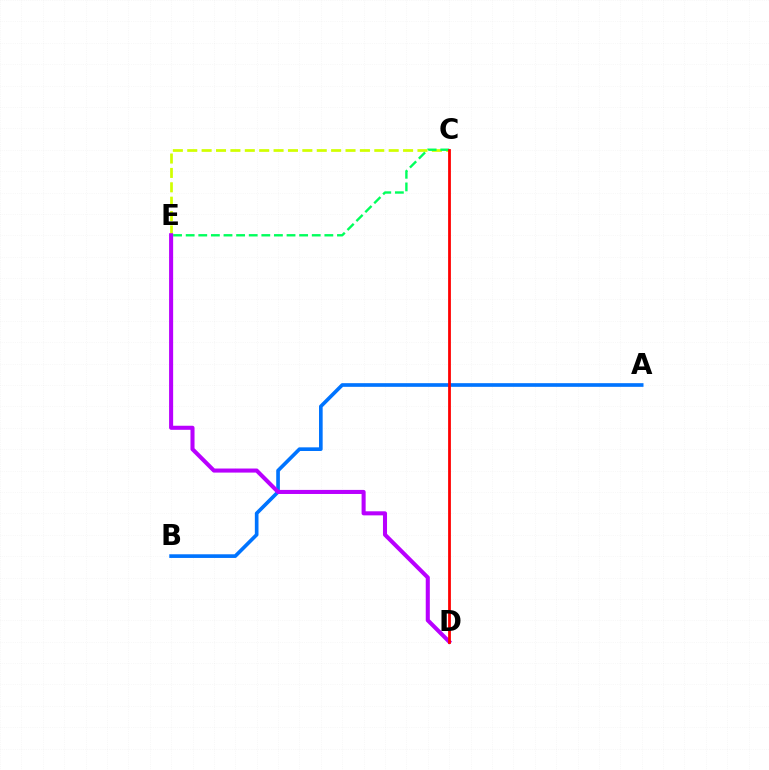{('C', 'E'): [{'color': '#d1ff00', 'line_style': 'dashed', 'thickness': 1.95}, {'color': '#00ff5c', 'line_style': 'dashed', 'thickness': 1.71}], ('A', 'B'): [{'color': '#0074ff', 'line_style': 'solid', 'thickness': 2.63}], ('D', 'E'): [{'color': '#b900ff', 'line_style': 'solid', 'thickness': 2.92}], ('C', 'D'): [{'color': '#ff0000', 'line_style': 'solid', 'thickness': 2.01}]}